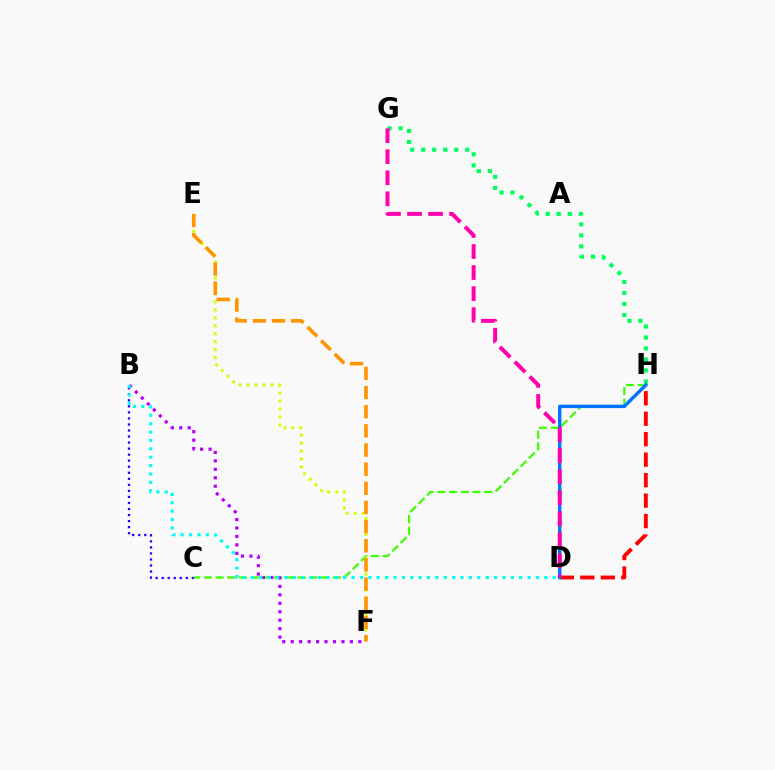{('B', 'C'): [{'color': '#2500ff', 'line_style': 'dotted', 'thickness': 1.64}], ('D', 'H'): [{'color': '#ff0000', 'line_style': 'dashed', 'thickness': 2.78}, {'color': '#0074ff', 'line_style': 'solid', 'thickness': 2.45}], ('C', 'H'): [{'color': '#3dff00', 'line_style': 'dashed', 'thickness': 1.59}], ('B', 'F'): [{'color': '#b900ff', 'line_style': 'dotted', 'thickness': 2.3}], ('B', 'D'): [{'color': '#00fff6', 'line_style': 'dotted', 'thickness': 2.28}], ('G', 'H'): [{'color': '#00ff5c', 'line_style': 'dotted', 'thickness': 2.99}], ('E', 'F'): [{'color': '#d1ff00', 'line_style': 'dotted', 'thickness': 2.16}, {'color': '#ff9400', 'line_style': 'dashed', 'thickness': 2.6}], ('D', 'G'): [{'color': '#ff00ac', 'line_style': 'dashed', 'thickness': 2.86}]}